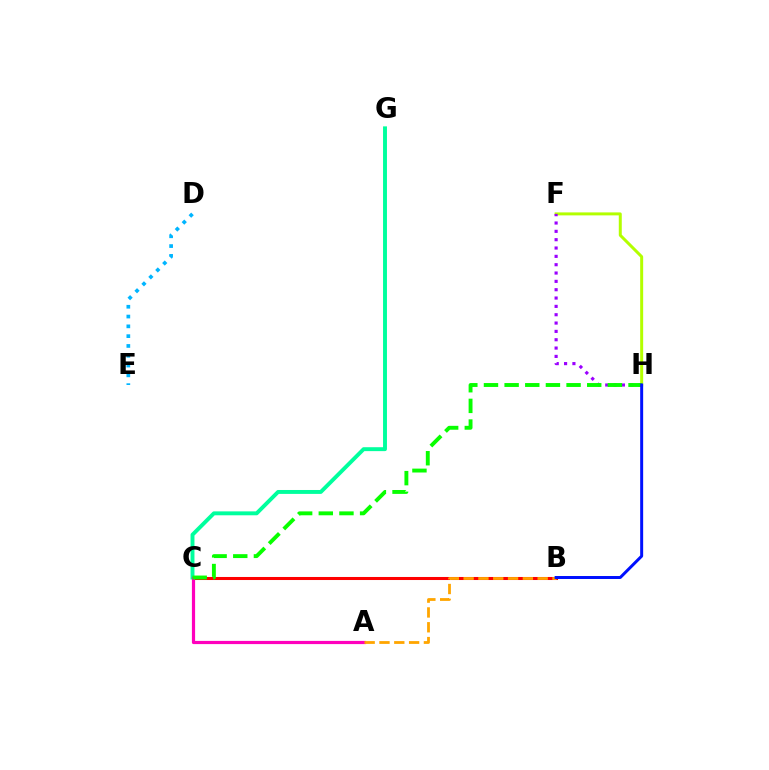{('F', 'H'): [{'color': '#b3ff00', 'line_style': 'solid', 'thickness': 2.15}, {'color': '#9b00ff', 'line_style': 'dotted', 'thickness': 2.27}], ('B', 'C'): [{'color': '#ff0000', 'line_style': 'solid', 'thickness': 2.19}], ('C', 'G'): [{'color': '#00ff9d', 'line_style': 'solid', 'thickness': 2.82}], ('A', 'C'): [{'color': '#ff00bd', 'line_style': 'solid', 'thickness': 2.3}], ('A', 'B'): [{'color': '#ffa500', 'line_style': 'dashed', 'thickness': 2.01}], ('C', 'H'): [{'color': '#08ff00', 'line_style': 'dashed', 'thickness': 2.81}], ('D', 'E'): [{'color': '#00b5ff', 'line_style': 'dotted', 'thickness': 2.66}], ('B', 'H'): [{'color': '#0010ff', 'line_style': 'solid', 'thickness': 2.14}]}